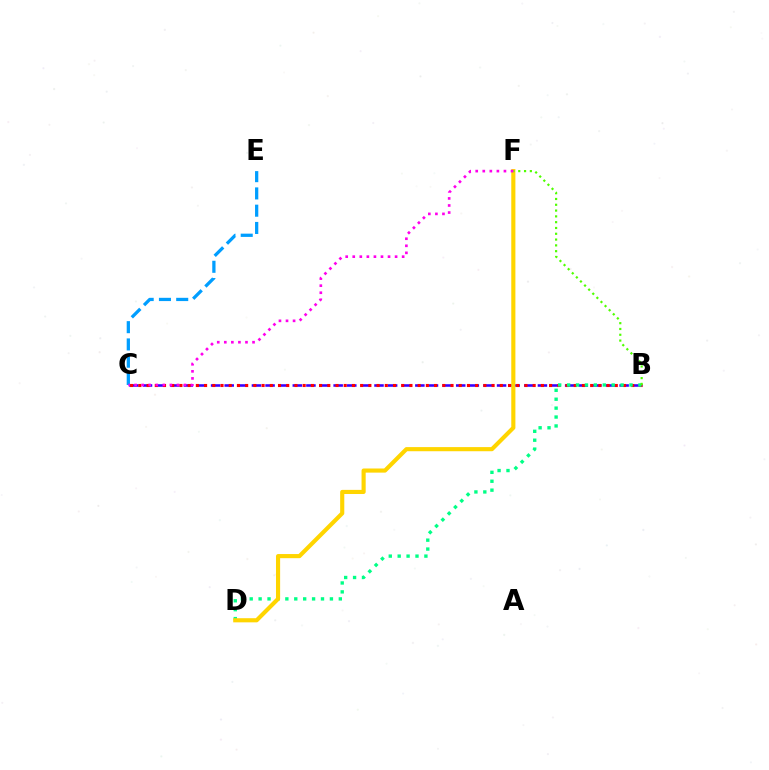{('B', 'C'): [{'color': '#3700ff', 'line_style': 'dashed', 'thickness': 1.85}, {'color': '#ff0000', 'line_style': 'dotted', 'thickness': 2.23}], ('C', 'E'): [{'color': '#009eff', 'line_style': 'dashed', 'thickness': 2.35}], ('B', 'D'): [{'color': '#00ff86', 'line_style': 'dotted', 'thickness': 2.42}], ('D', 'F'): [{'color': '#ffd500', 'line_style': 'solid', 'thickness': 2.97}], ('B', 'F'): [{'color': '#4fff00', 'line_style': 'dotted', 'thickness': 1.58}], ('C', 'F'): [{'color': '#ff00ed', 'line_style': 'dotted', 'thickness': 1.92}]}